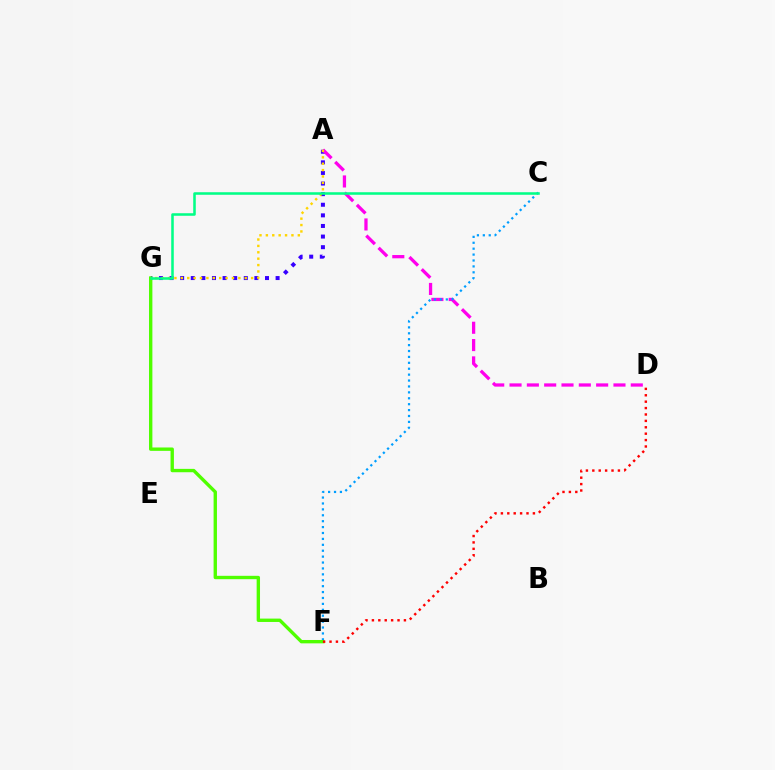{('A', 'G'): [{'color': '#3700ff', 'line_style': 'dotted', 'thickness': 2.88}, {'color': '#ffd500', 'line_style': 'dotted', 'thickness': 1.74}], ('A', 'D'): [{'color': '#ff00ed', 'line_style': 'dashed', 'thickness': 2.35}], ('C', 'F'): [{'color': '#009eff', 'line_style': 'dotted', 'thickness': 1.61}], ('F', 'G'): [{'color': '#4fff00', 'line_style': 'solid', 'thickness': 2.42}], ('C', 'G'): [{'color': '#00ff86', 'line_style': 'solid', 'thickness': 1.83}], ('D', 'F'): [{'color': '#ff0000', 'line_style': 'dotted', 'thickness': 1.74}]}